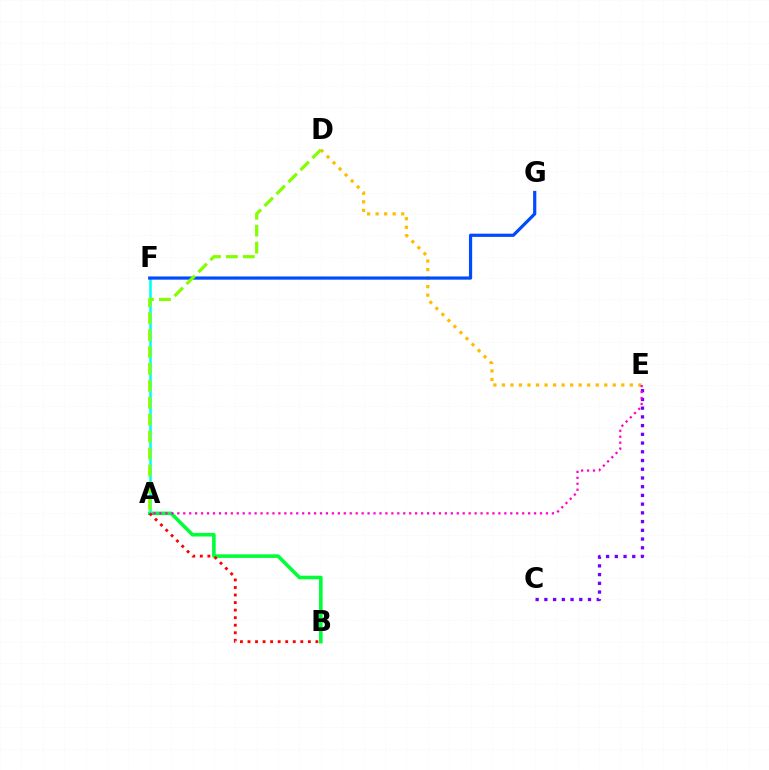{('A', 'B'): [{'color': '#00ff39', 'line_style': 'solid', 'thickness': 2.59}, {'color': '#ff0000', 'line_style': 'dotted', 'thickness': 2.05}], ('C', 'E'): [{'color': '#7200ff', 'line_style': 'dotted', 'thickness': 2.37}], ('A', 'F'): [{'color': '#00fff6', 'line_style': 'solid', 'thickness': 1.87}], ('D', 'E'): [{'color': '#ffbd00', 'line_style': 'dotted', 'thickness': 2.32}], ('F', 'G'): [{'color': '#004bff', 'line_style': 'solid', 'thickness': 2.3}], ('A', 'E'): [{'color': '#ff00cf', 'line_style': 'dotted', 'thickness': 1.62}], ('A', 'D'): [{'color': '#84ff00', 'line_style': 'dashed', 'thickness': 2.3}]}